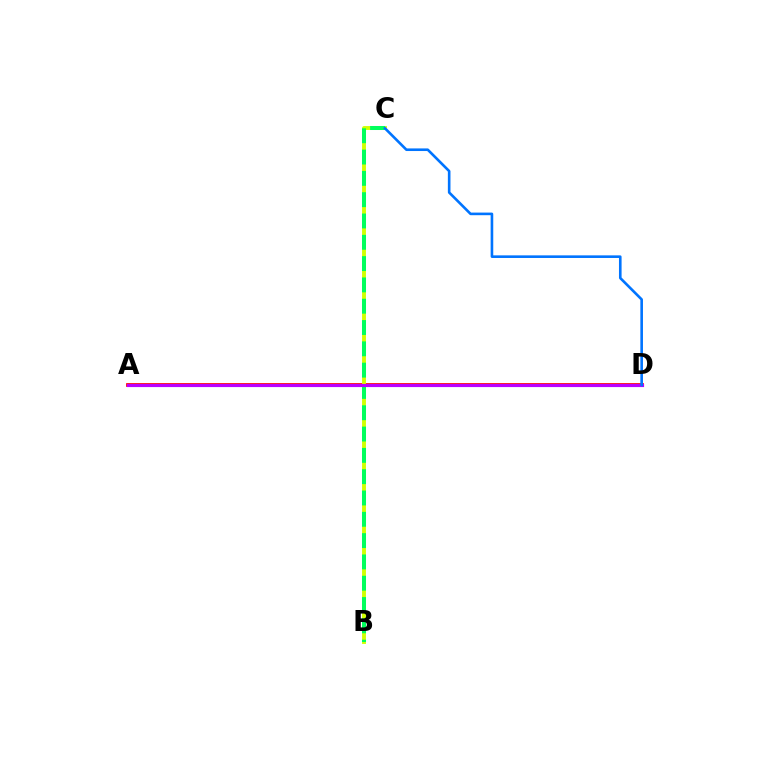{('A', 'D'): [{'color': '#ff0000', 'line_style': 'solid', 'thickness': 2.69}, {'color': '#b900ff', 'line_style': 'solid', 'thickness': 2.27}], ('B', 'C'): [{'color': '#d1ff00', 'line_style': 'solid', 'thickness': 2.79}, {'color': '#00ff5c', 'line_style': 'dashed', 'thickness': 2.89}], ('C', 'D'): [{'color': '#0074ff', 'line_style': 'solid', 'thickness': 1.88}]}